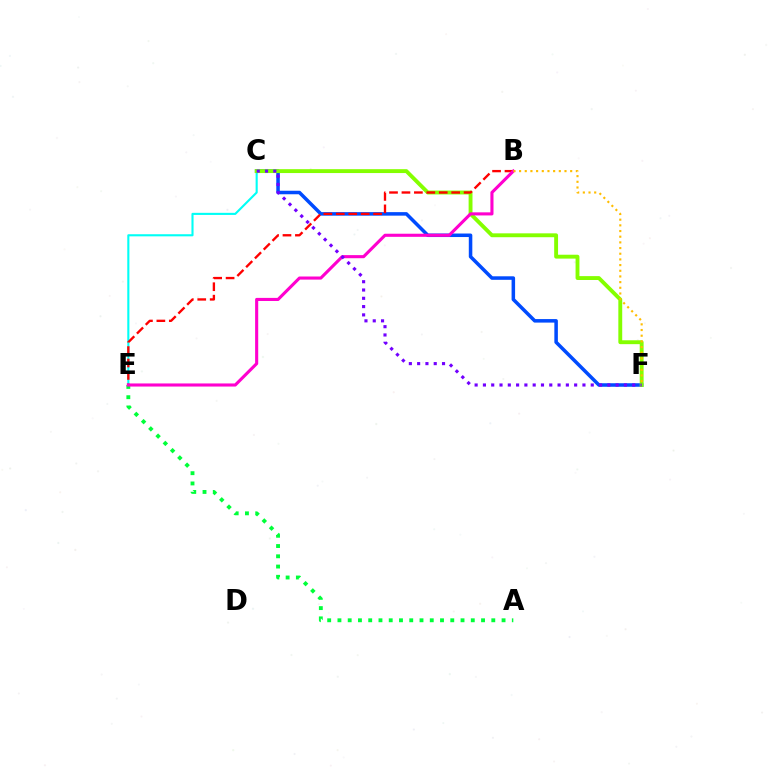{('C', 'E'): [{'color': '#00fff6', 'line_style': 'solid', 'thickness': 1.52}], ('C', 'F'): [{'color': '#004bff', 'line_style': 'solid', 'thickness': 2.54}, {'color': '#84ff00', 'line_style': 'solid', 'thickness': 2.79}, {'color': '#7200ff', 'line_style': 'dotted', 'thickness': 2.25}], ('B', 'E'): [{'color': '#ff0000', 'line_style': 'dashed', 'thickness': 1.69}, {'color': '#ff00cf', 'line_style': 'solid', 'thickness': 2.23}], ('A', 'E'): [{'color': '#00ff39', 'line_style': 'dotted', 'thickness': 2.79}], ('B', 'F'): [{'color': '#ffbd00', 'line_style': 'dotted', 'thickness': 1.54}]}